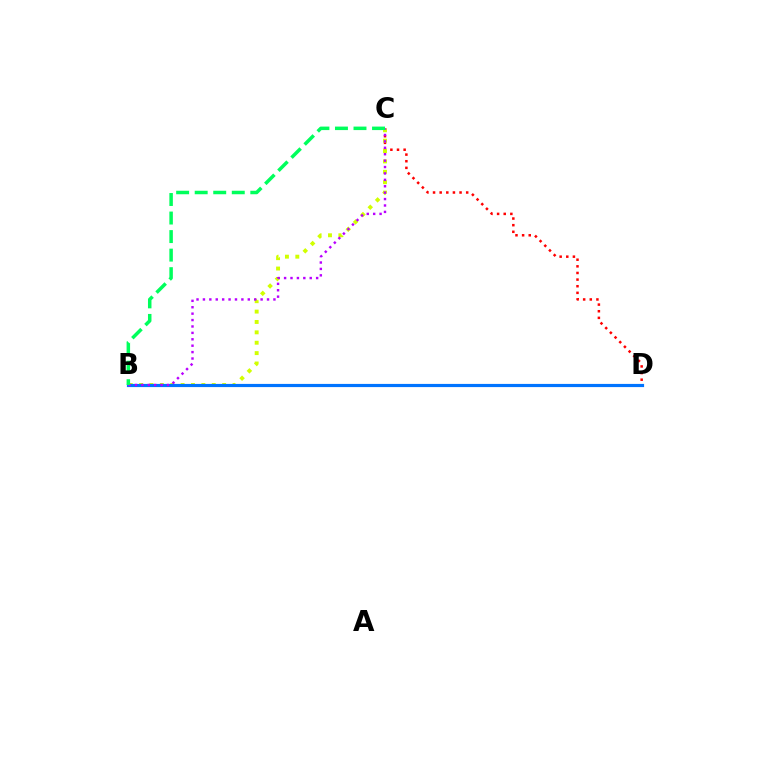{('C', 'D'): [{'color': '#ff0000', 'line_style': 'dotted', 'thickness': 1.8}], ('B', 'C'): [{'color': '#d1ff00', 'line_style': 'dotted', 'thickness': 2.82}, {'color': '#b900ff', 'line_style': 'dotted', 'thickness': 1.74}, {'color': '#00ff5c', 'line_style': 'dashed', 'thickness': 2.52}], ('B', 'D'): [{'color': '#0074ff', 'line_style': 'solid', 'thickness': 2.29}]}